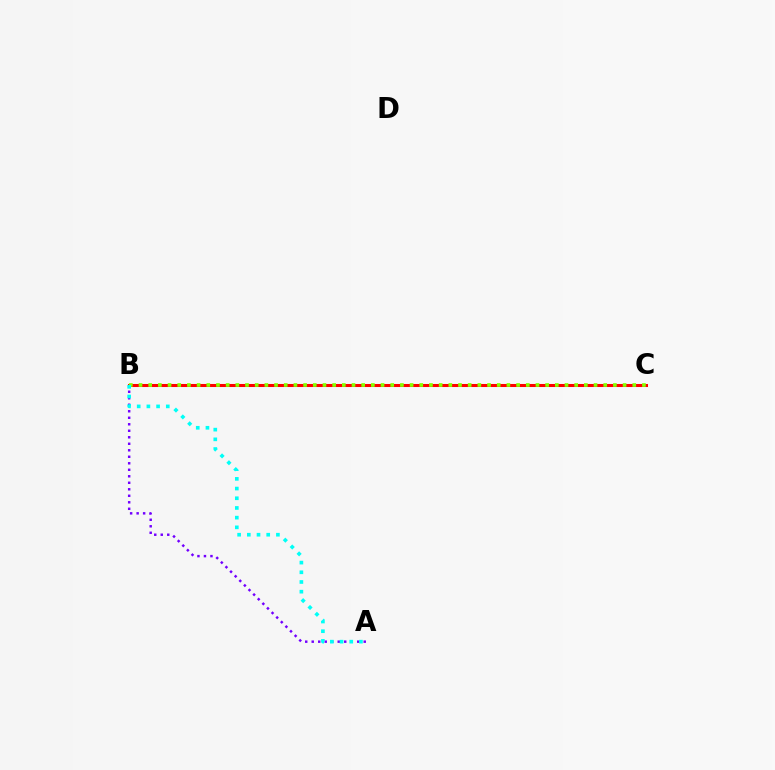{('B', 'C'): [{'color': '#ff0000', 'line_style': 'solid', 'thickness': 2.19}, {'color': '#84ff00', 'line_style': 'dotted', 'thickness': 2.63}], ('A', 'B'): [{'color': '#7200ff', 'line_style': 'dotted', 'thickness': 1.77}, {'color': '#00fff6', 'line_style': 'dotted', 'thickness': 2.63}]}